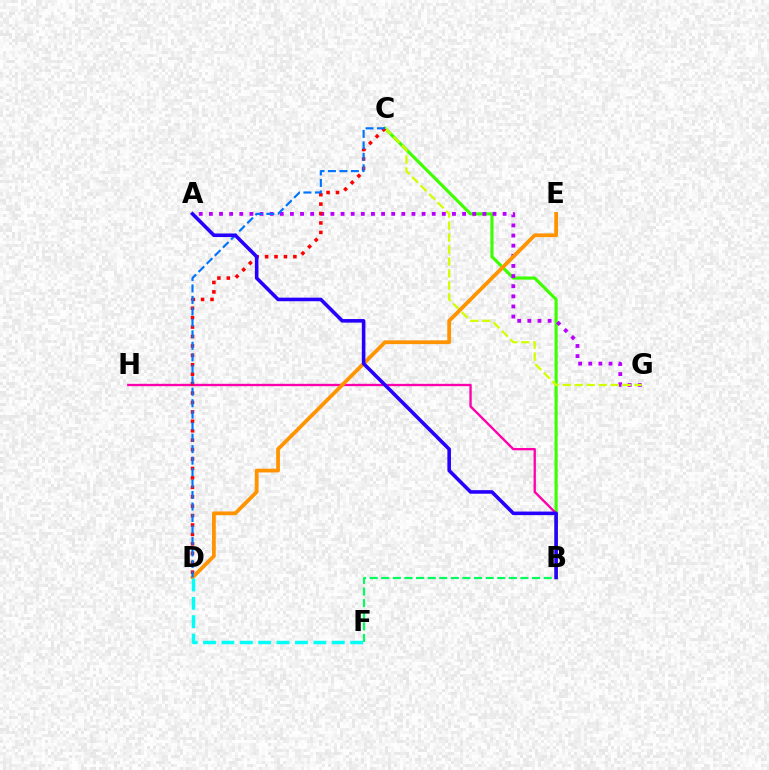{('B', 'C'): [{'color': '#3dff00', 'line_style': 'solid', 'thickness': 2.27}], ('A', 'G'): [{'color': '#b900ff', 'line_style': 'dotted', 'thickness': 2.75}], ('B', 'H'): [{'color': '#ff00ac', 'line_style': 'solid', 'thickness': 1.69}], ('C', 'G'): [{'color': '#d1ff00', 'line_style': 'dashed', 'thickness': 1.63}], ('C', 'D'): [{'color': '#ff0000', 'line_style': 'dotted', 'thickness': 2.56}, {'color': '#0074ff', 'line_style': 'dashed', 'thickness': 1.56}], ('D', 'E'): [{'color': '#ff9400', 'line_style': 'solid', 'thickness': 2.71}], ('B', 'F'): [{'color': '#00ff5c', 'line_style': 'dashed', 'thickness': 1.58}], ('D', 'F'): [{'color': '#00fff6', 'line_style': 'dashed', 'thickness': 2.5}], ('A', 'B'): [{'color': '#2500ff', 'line_style': 'solid', 'thickness': 2.57}]}